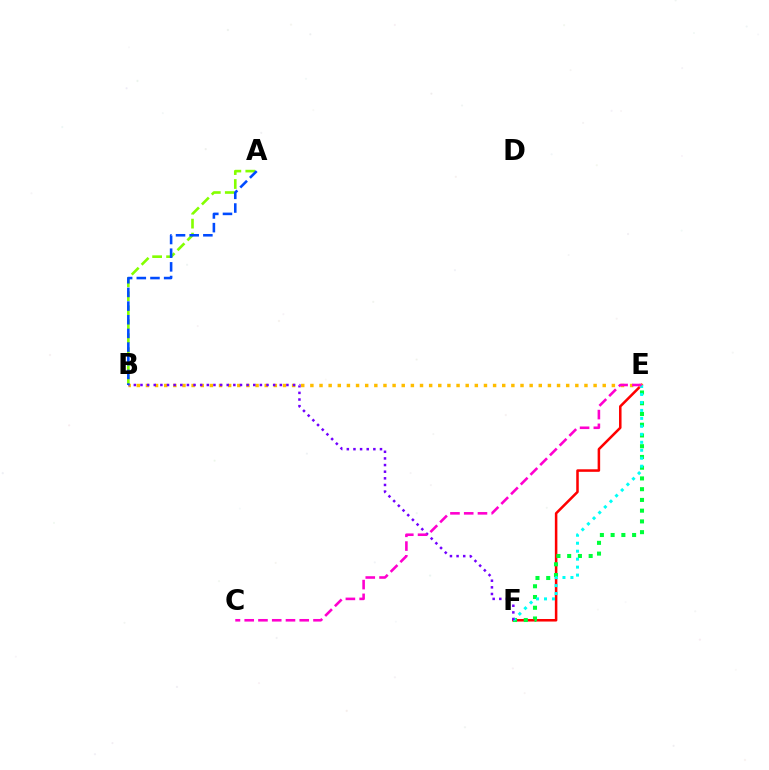{('E', 'F'): [{'color': '#ff0000', 'line_style': 'solid', 'thickness': 1.82}, {'color': '#00ff39', 'line_style': 'dotted', 'thickness': 2.92}, {'color': '#00fff6', 'line_style': 'dotted', 'thickness': 2.17}], ('A', 'B'): [{'color': '#84ff00', 'line_style': 'dashed', 'thickness': 1.9}, {'color': '#004bff', 'line_style': 'dashed', 'thickness': 1.86}], ('B', 'E'): [{'color': '#ffbd00', 'line_style': 'dotted', 'thickness': 2.48}], ('B', 'F'): [{'color': '#7200ff', 'line_style': 'dotted', 'thickness': 1.8}], ('C', 'E'): [{'color': '#ff00cf', 'line_style': 'dashed', 'thickness': 1.87}]}